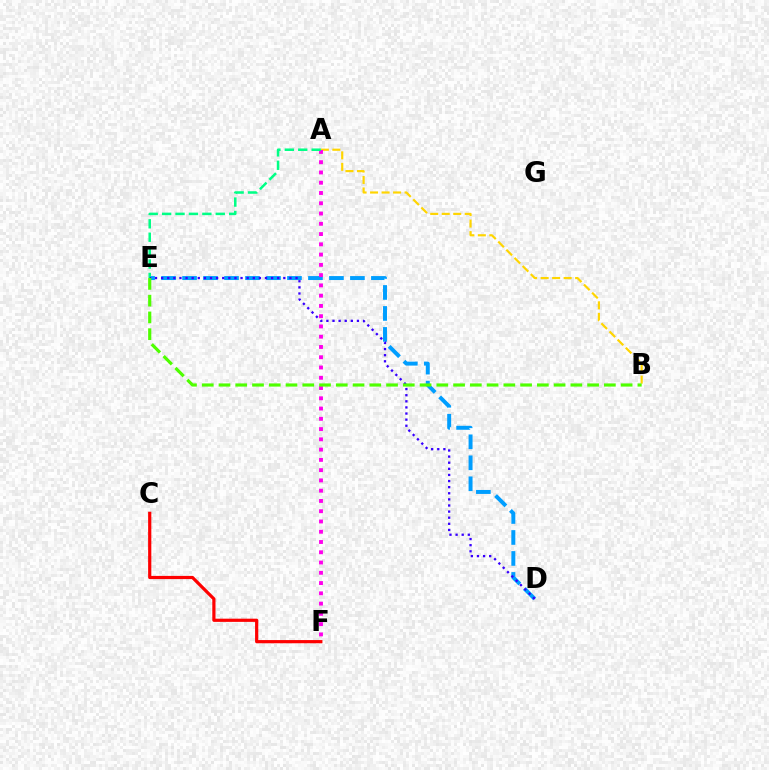{('D', 'E'): [{'color': '#009eff', 'line_style': 'dashed', 'thickness': 2.85}, {'color': '#3700ff', 'line_style': 'dotted', 'thickness': 1.66}], ('A', 'B'): [{'color': '#ffd500', 'line_style': 'dashed', 'thickness': 1.56}], ('A', 'F'): [{'color': '#ff00ed', 'line_style': 'dotted', 'thickness': 2.79}], ('A', 'E'): [{'color': '#00ff86', 'line_style': 'dashed', 'thickness': 1.82}], ('C', 'F'): [{'color': '#ff0000', 'line_style': 'solid', 'thickness': 2.3}], ('B', 'E'): [{'color': '#4fff00', 'line_style': 'dashed', 'thickness': 2.28}]}